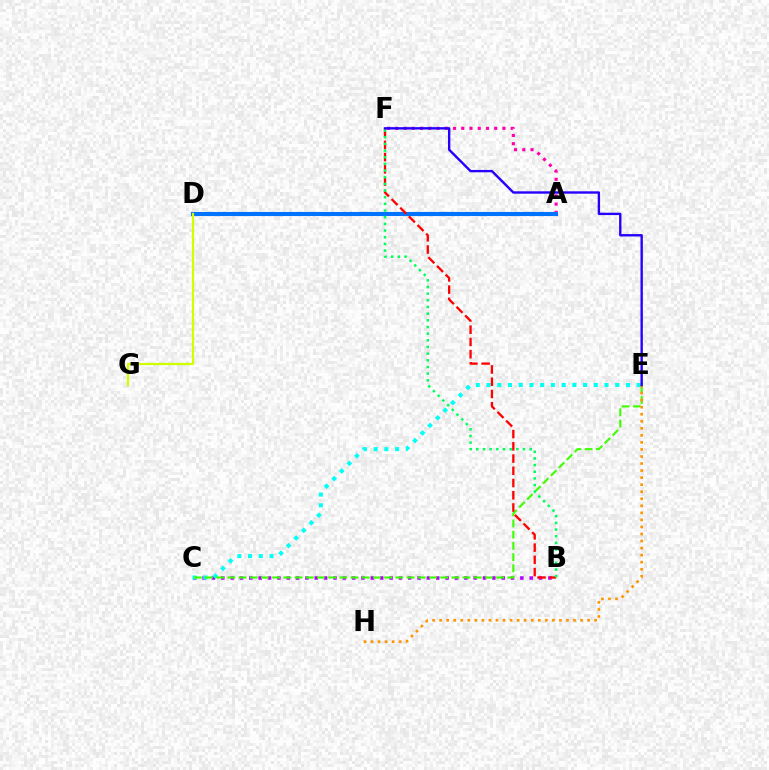{('B', 'C'): [{'color': '#b900ff', 'line_style': 'dotted', 'thickness': 2.54}], ('A', 'F'): [{'color': '#ff00ac', 'line_style': 'dotted', 'thickness': 2.24}], ('A', 'D'): [{'color': '#0074ff', 'line_style': 'solid', 'thickness': 2.95}], ('C', 'E'): [{'color': '#00fff6', 'line_style': 'dotted', 'thickness': 2.92}, {'color': '#3dff00', 'line_style': 'dashed', 'thickness': 1.52}], ('B', 'F'): [{'color': '#ff0000', 'line_style': 'dashed', 'thickness': 1.66}, {'color': '#00ff5c', 'line_style': 'dotted', 'thickness': 1.81}], ('E', 'H'): [{'color': '#ff9400', 'line_style': 'dotted', 'thickness': 1.91}], ('D', 'G'): [{'color': '#d1ff00', 'line_style': 'solid', 'thickness': 1.61}], ('E', 'F'): [{'color': '#2500ff', 'line_style': 'solid', 'thickness': 1.71}]}